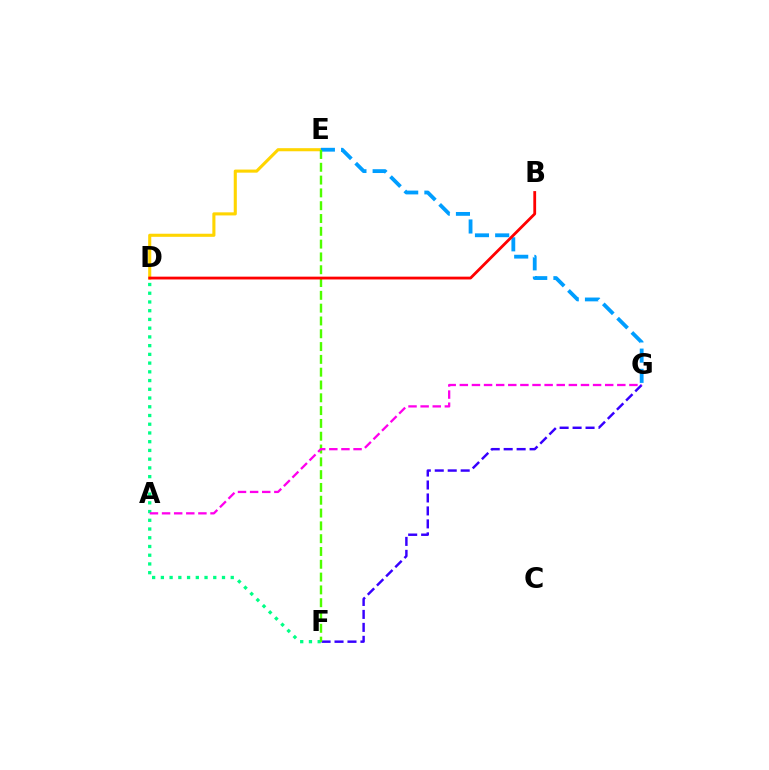{('D', 'F'): [{'color': '#00ff86', 'line_style': 'dotted', 'thickness': 2.37}], ('D', 'E'): [{'color': '#ffd500', 'line_style': 'solid', 'thickness': 2.22}], ('F', 'G'): [{'color': '#3700ff', 'line_style': 'dashed', 'thickness': 1.76}], ('E', 'G'): [{'color': '#009eff', 'line_style': 'dashed', 'thickness': 2.74}], ('E', 'F'): [{'color': '#4fff00', 'line_style': 'dashed', 'thickness': 1.74}], ('A', 'G'): [{'color': '#ff00ed', 'line_style': 'dashed', 'thickness': 1.65}], ('B', 'D'): [{'color': '#ff0000', 'line_style': 'solid', 'thickness': 2.02}]}